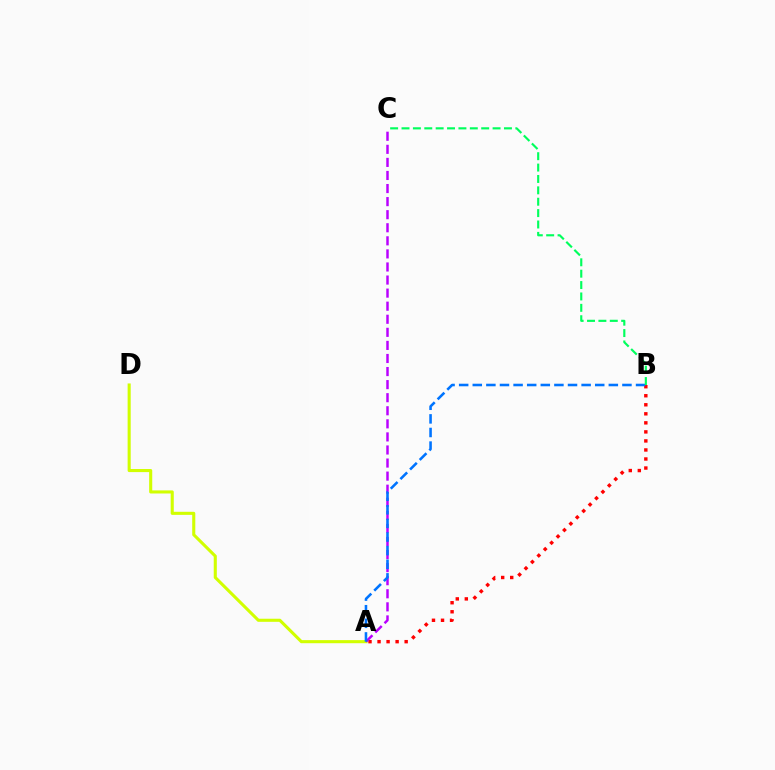{('A', 'B'): [{'color': '#ff0000', 'line_style': 'dotted', 'thickness': 2.46}, {'color': '#0074ff', 'line_style': 'dashed', 'thickness': 1.85}], ('A', 'D'): [{'color': '#d1ff00', 'line_style': 'solid', 'thickness': 2.22}], ('A', 'C'): [{'color': '#b900ff', 'line_style': 'dashed', 'thickness': 1.78}], ('B', 'C'): [{'color': '#00ff5c', 'line_style': 'dashed', 'thickness': 1.55}]}